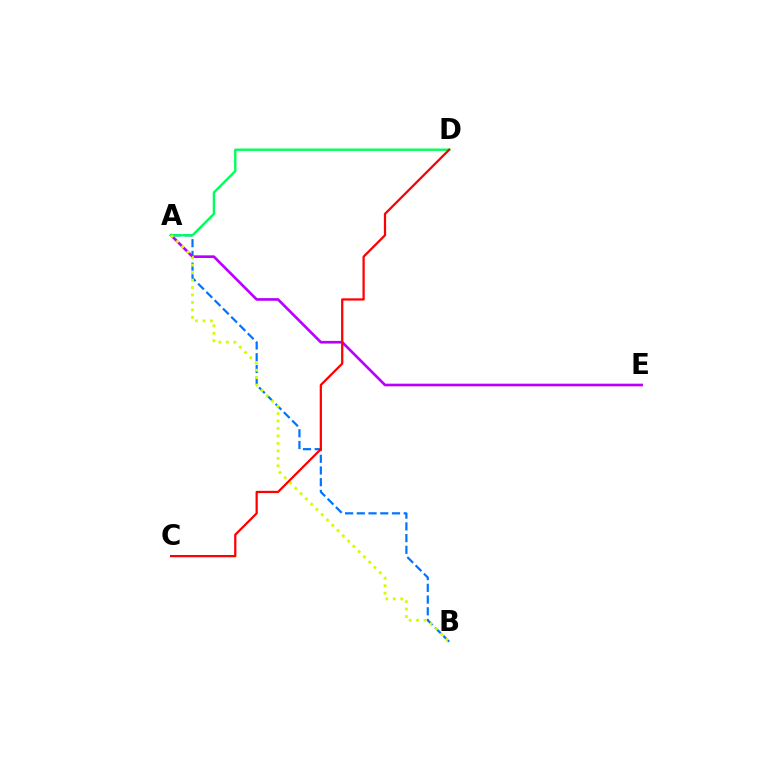{('A', 'B'): [{'color': '#0074ff', 'line_style': 'dashed', 'thickness': 1.59}, {'color': '#d1ff00', 'line_style': 'dotted', 'thickness': 2.03}], ('A', 'E'): [{'color': '#b900ff', 'line_style': 'solid', 'thickness': 1.92}], ('A', 'D'): [{'color': '#00ff5c', 'line_style': 'solid', 'thickness': 1.72}], ('C', 'D'): [{'color': '#ff0000', 'line_style': 'solid', 'thickness': 1.62}]}